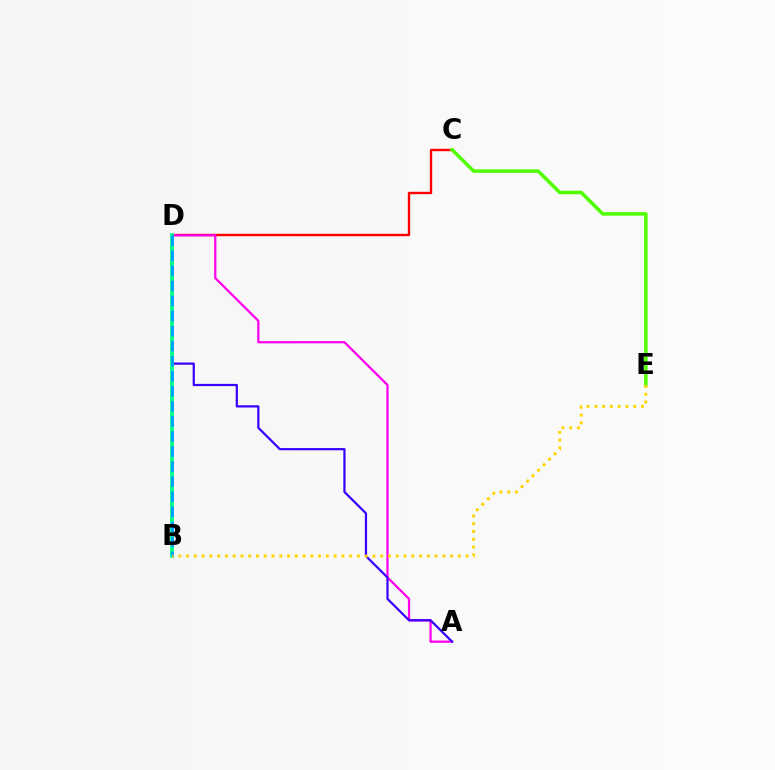{('C', 'D'): [{'color': '#ff0000', 'line_style': 'solid', 'thickness': 1.72}], ('A', 'D'): [{'color': '#ff00ed', 'line_style': 'solid', 'thickness': 1.62}, {'color': '#3700ff', 'line_style': 'solid', 'thickness': 1.6}], ('C', 'E'): [{'color': '#4fff00', 'line_style': 'solid', 'thickness': 2.55}], ('B', 'D'): [{'color': '#00ff86', 'line_style': 'solid', 'thickness': 2.72}, {'color': '#009eff', 'line_style': 'dashed', 'thickness': 2.05}], ('B', 'E'): [{'color': '#ffd500', 'line_style': 'dotted', 'thickness': 2.11}]}